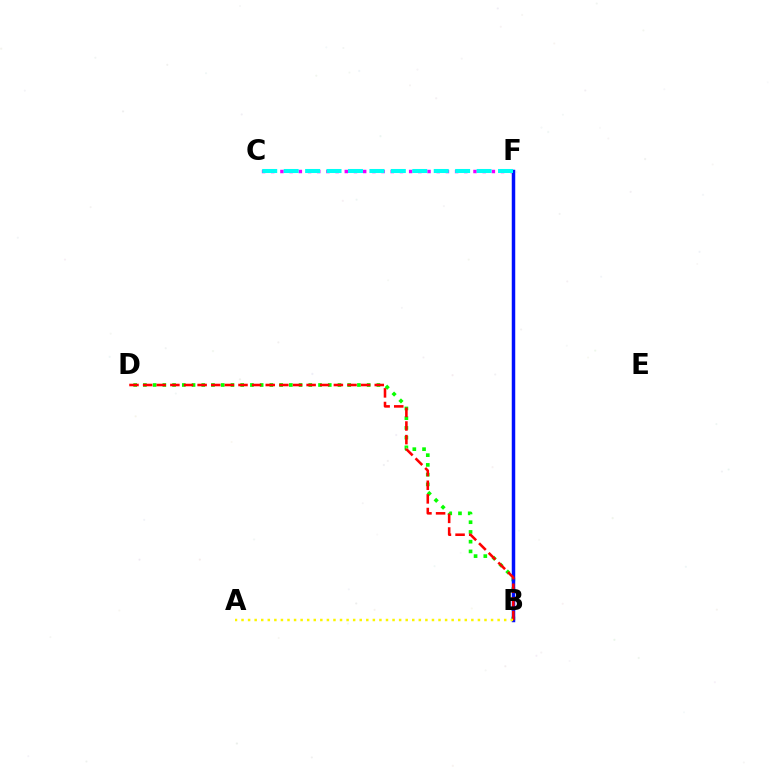{('B', 'D'): [{'color': '#08ff00', 'line_style': 'dotted', 'thickness': 2.64}, {'color': '#ff0000', 'line_style': 'dashed', 'thickness': 1.85}], ('C', 'F'): [{'color': '#ee00ff', 'line_style': 'dotted', 'thickness': 2.5}, {'color': '#00fff6', 'line_style': 'dashed', 'thickness': 2.91}], ('B', 'F'): [{'color': '#0010ff', 'line_style': 'solid', 'thickness': 2.5}], ('A', 'B'): [{'color': '#fcf500', 'line_style': 'dotted', 'thickness': 1.78}]}